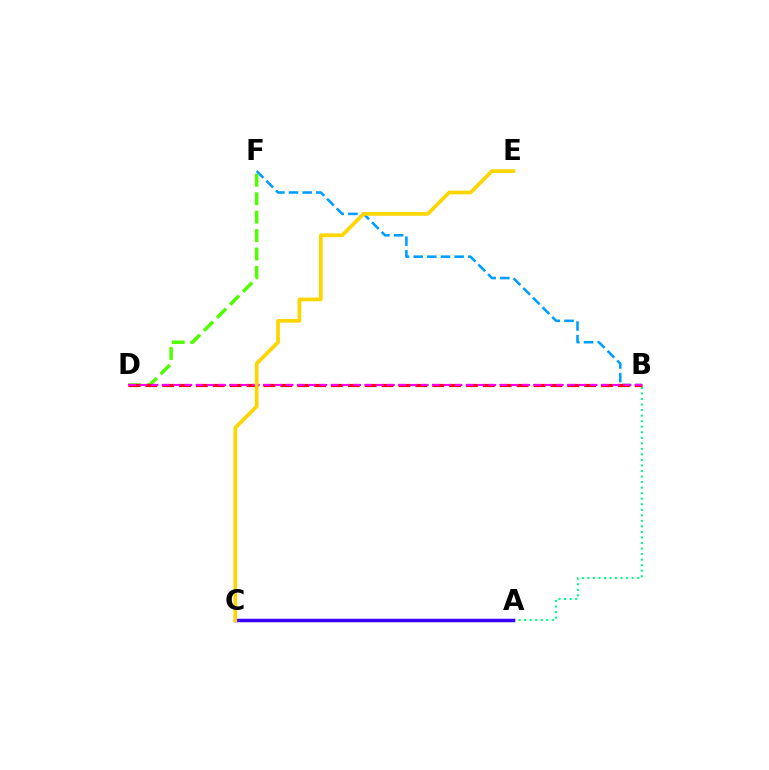{('A', 'B'): [{'color': '#00ff86', 'line_style': 'dotted', 'thickness': 1.5}], ('B', 'F'): [{'color': '#009eff', 'line_style': 'dashed', 'thickness': 1.85}], ('A', 'C'): [{'color': '#3700ff', 'line_style': 'solid', 'thickness': 2.51}], ('D', 'F'): [{'color': '#4fff00', 'line_style': 'dashed', 'thickness': 2.5}], ('B', 'D'): [{'color': '#ff0000', 'line_style': 'dashed', 'thickness': 2.29}, {'color': '#ff00ed', 'line_style': 'dashed', 'thickness': 1.53}], ('C', 'E'): [{'color': '#ffd500', 'line_style': 'solid', 'thickness': 2.67}]}